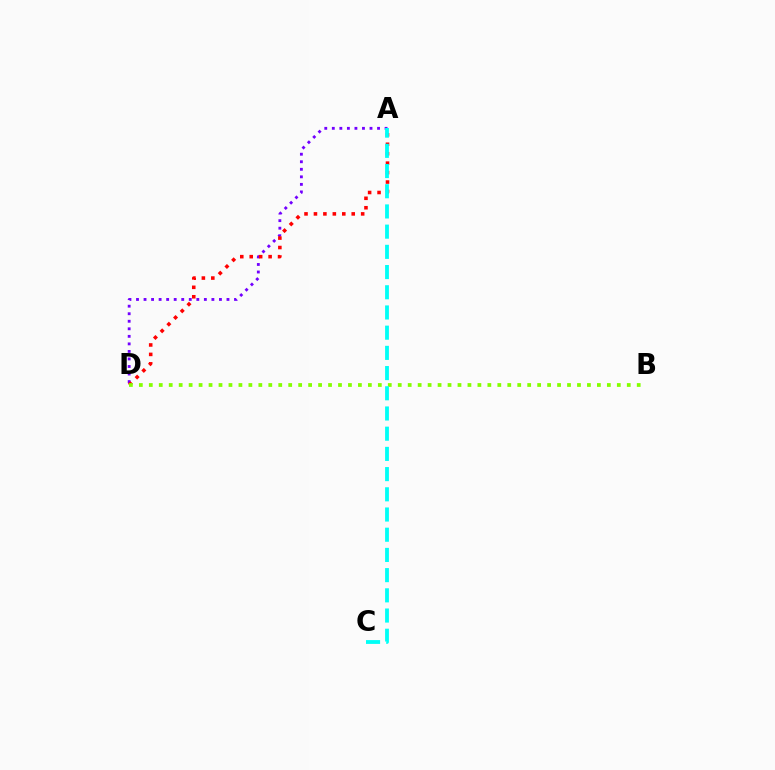{('A', 'D'): [{'color': '#7200ff', 'line_style': 'dotted', 'thickness': 2.05}, {'color': '#ff0000', 'line_style': 'dotted', 'thickness': 2.57}], ('B', 'D'): [{'color': '#84ff00', 'line_style': 'dotted', 'thickness': 2.71}], ('A', 'C'): [{'color': '#00fff6', 'line_style': 'dashed', 'thickness': 2.74}]}